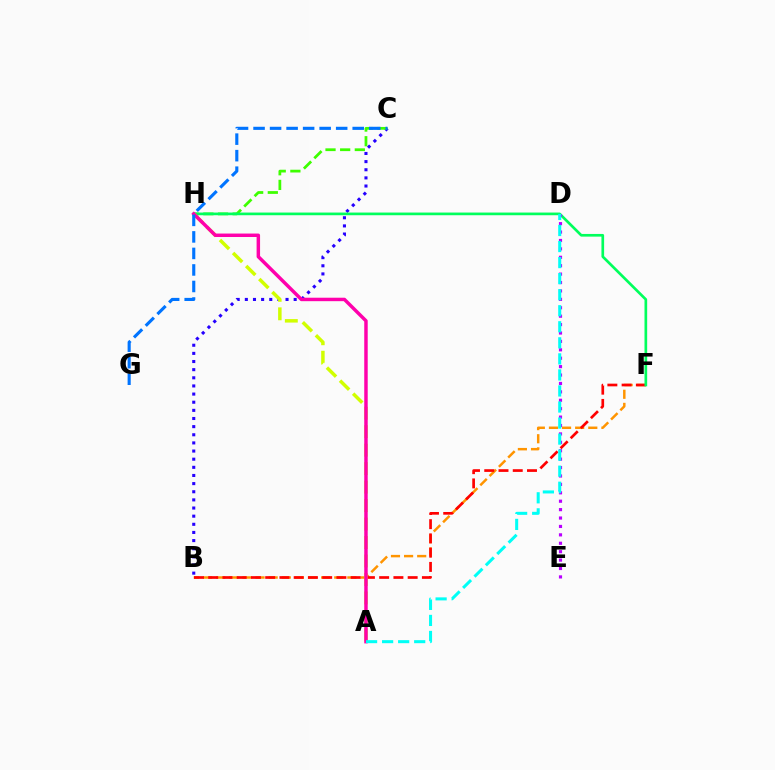{('B', 'F'): [{'color': '#ff9400', 'line_style': 'dashed', 'thickness': 1.78}, {'color': '#ff0000', 'line_style': 'dashed', 'thickness': 1.94}], ('B', 'C'): [{'color': '#2500ff', 'line_style': 'dotted', 'thickness': 2.21}], ('C', 'H'): [{'color': '#3dff00', 'line_style': 'dashed', 'thickness': 1.99}], ('F', 'H'): [{'color': '#00ff5c', 'line_style': 'solid', 'thickness': 1.93}], ('D', 'E'): [{'color': '#b900ff', 'line_style': 'dotted', 'thickness': 2.29}], ('A', 'H'): [{'color': '#d1ff00', 'line_style': 'dashed', 'thickness': 2.51}, {'color': '#ff00ac', 'line_style': 'solid', 'thickness': 2.49}], ('A', 'D'): [{'color': '#00fff6', 'line_style': 'dashed', 'thickness': 2.18}], ('C', 'G'): [{'color': '#0074ff', 'line_style': 'dashed', 'thickness': 2.24}]}